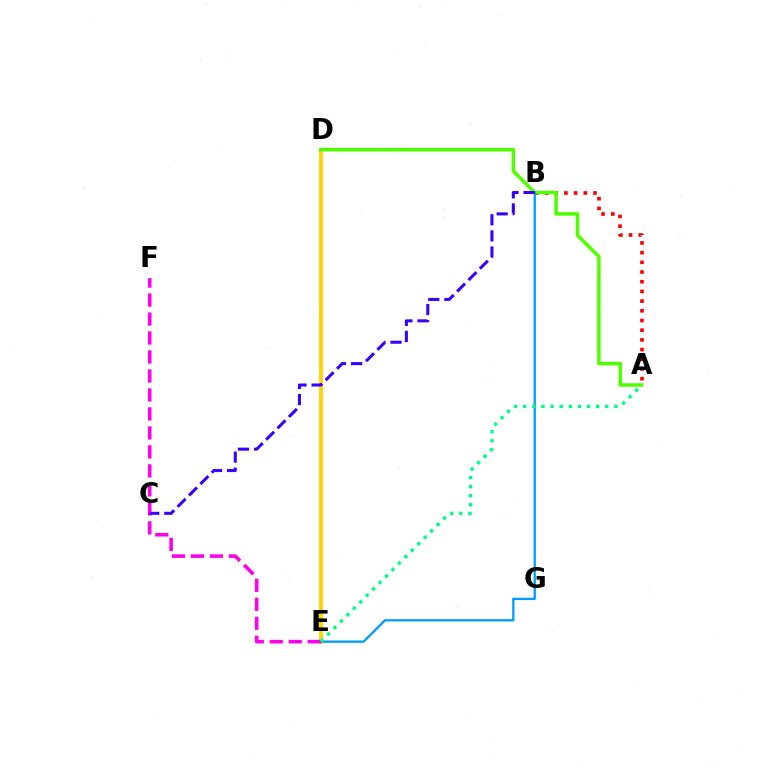{('A', 'B'): [{'color': '#ff0000', 'line_style': 'dotted', 'thickness': 2.63}], ('D', 'E'): [{'color': '#ffd500', 'line_style': 'solid', 'thickness': 2.81}], ('A', 'D'): [{'color': '#4fff00', 'line_style': 'solid', 'thickness': 2.53}], ('B', 'E'): [{'color': '#009eff', 'line_style': 'solid', 'thickness': 1.66}], ('E', 'F'): [{'color': '#ff00ed', 'line_style': 'dashed', 'thickness': 2.58}], ('A', 'E'): [{'color': '#00ff86', 'line_style': 'dotted', 'thickness': 2.48}], ('B', 'C'): [{'color': '#3700ff', 'line_style': 'dashed', 'thickness': 2.19}]}